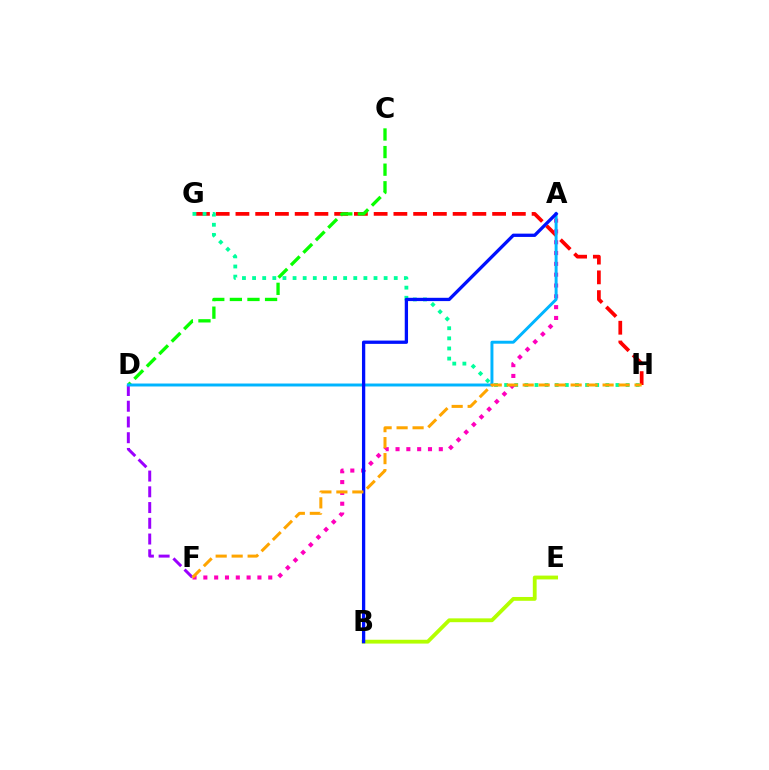{('G', 'H'): [{'color': '#ff0000', 'line_style': 'dashed', 'thickness': 2.68}, {'color': '#00ff9d', 'line_style': 'dotted', 'thickness': 2.75}], ('C', 'D'): [{'color': '#08ff00', 'line_style': 'dashed', 'thickness': 2.39}], ('B', 'E'): [{'color': '#b3ff00', 'line_style': 'solid', 'thickness': 2.75}], ('D', 'F'): [{'color': '#9b00ff', 'line_style': 'dashed', 'thickness': 2.14}], ('A', 'F'): [{'color': '#ff00bd', 'line_style': 'dotted', 'thickness': 2.94}], ('A', 'D'): [{'color': '#00b5ff', 'line_style': 'solid', 'thickness': 2.13}], ('A', 'B'): [{'color': '#0010ff', 'line_style': 'solid', 'thickness': 2.37}], ('F', 'H'): [{'color': '#ffa500', 'line_style': 'dashed', 'thickness': 2.17}]}